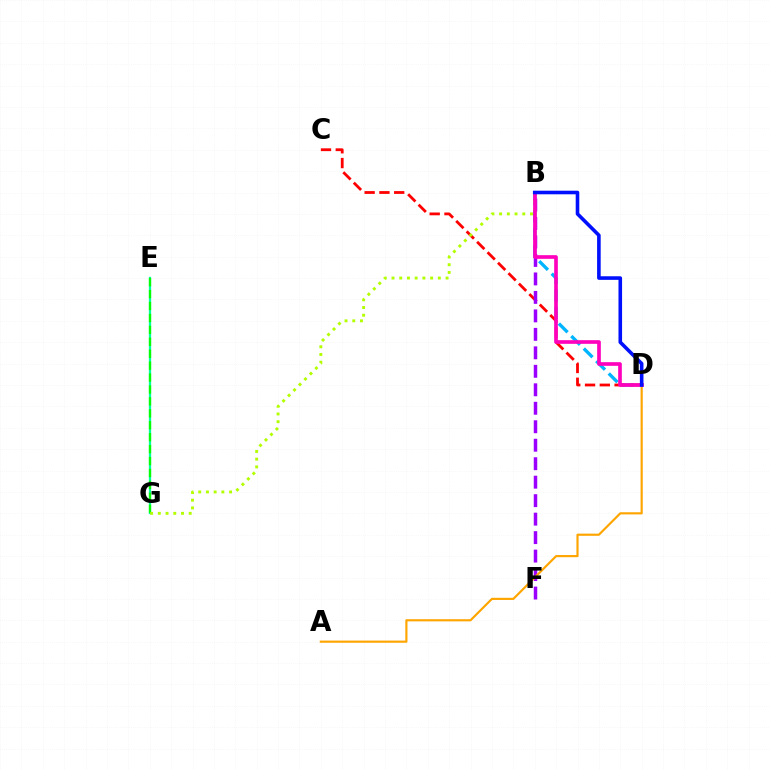{('B', 'D'): [{'color': '#00b5ff', 'line_style': 'dashed', 'thickness': 2.4}, {'color': '#ff00bd', 'line_style': 'solid', 'thickness': 2.64}, {'color': '#0010ff', 'line_style': 'solid', 'thickness': 2.59}], ('C', 'D'): [{'color': '#ff0000', 'line_style': 'dashed', 'thickness': 2.01}], ('B', 'F'): [{'color': '#9b00ff', 'line_style': 'dashed', 'thickness': 2.51}], ('E', 'G'): [{'color': '#00ff9d', 'line_style': 'solid', 'thickness': 1.64}, {'color': '#08ff00', 'line_style': 'dashed', 'thickness': 1.62}], ('B', 'G'): [{'color': '#b3ff00', 'line_style': 'dotted', 'thickness': 2.1}], ('A', 'D'): [{'color': '#ffa500', 'line_style': 'solid', 'thickness': 1.56}]}